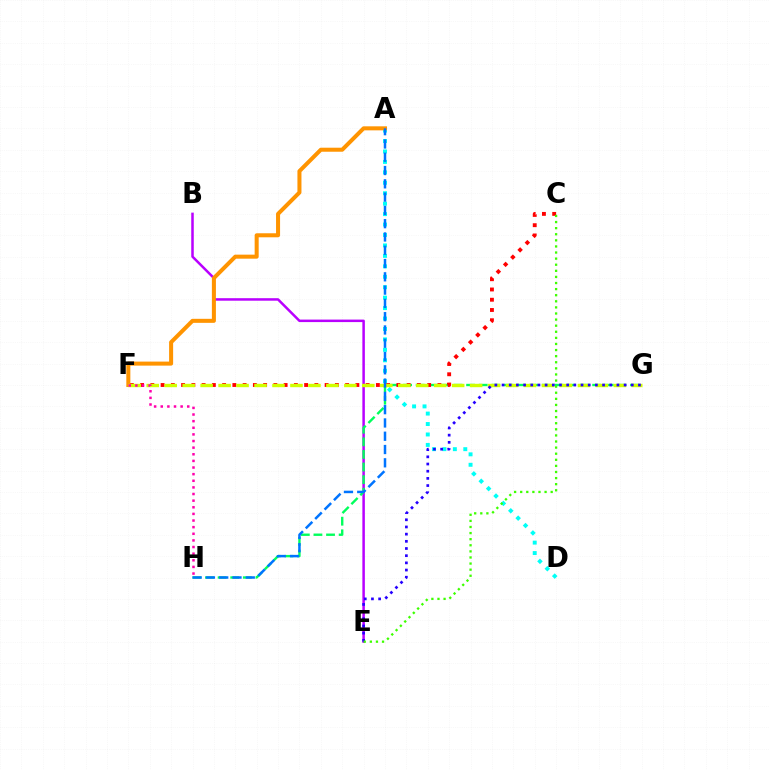{('A', 'D'): [{'color': '#00fff6', 'line_style': 'dotted', 'thickness': 2.84}], ('B', 'E'): [{'color': '#b900ff', 'line_style': 'solid', 'thickness': 1.8}], ('G', 'H'): [{'color': '#00ff5c', 'line_style': 'dashed', 'thickness': 1.71}], ('C', 'F'): [{'color': '#ff0000', 'line_style': 'dotted', 'thickness': 2.79}], ('A', 'F'): [{'color': '#ff9400', 'line_style': 'solid', 'thickness': 2.9}], ('F', 'G'): [{'color': '#d1ff00', 'line_style': 'dashed', 'thickness': 2.44}], ('F', 'H'): [{'color': '#ff00ac', 'line_style': 'dotted', 'thickness': 1.8}], ('E', 'G'): [{'color': '#2500ff', 'line_style': 'dotted', 'thickness': 1.95}], ('C', 'E'): [{'color': '#3dff00', 'line_style': 'dotted', 'thickness': 1.66}], ('A', 'H'): [{'color': '#0074ff', 'line_style': 'dashed', 'thickness': 1.8}]}